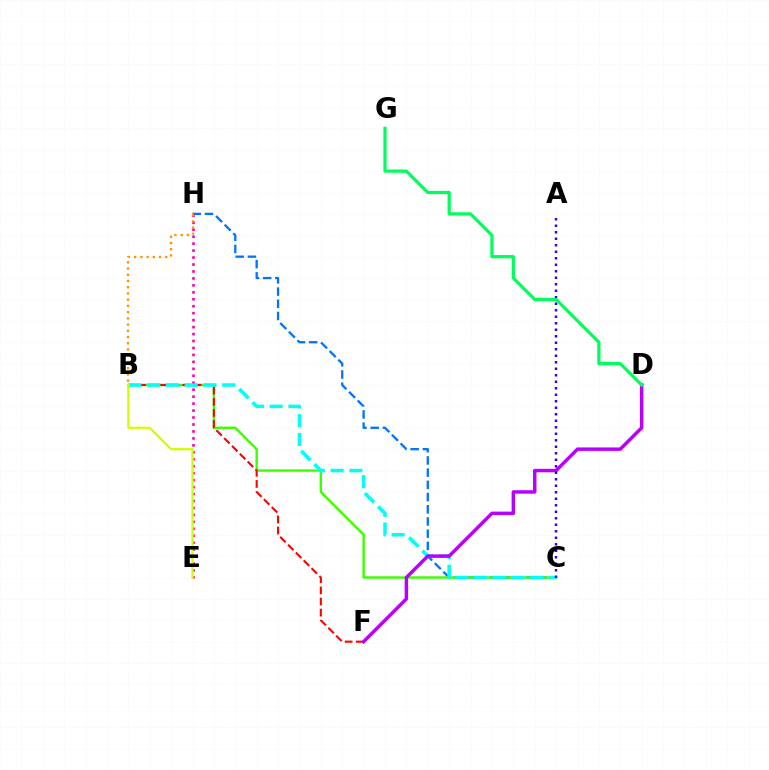{('C', 'H'): [{'color': '#0074ff', 'line_style': 'dashed', 'thickness': 1.66}], ('B', 'C'): [{'color': '#3dff00', 'line_style': 'solid', 'thickness': 1.74}, {'color': '#00fff6', 'line_style': 'dashed', 'thickness': 2.55}], ('B', 'F'): [{'color': '#ff0000', 'line_style': 'dashed', 'thickness': 1.51}], ('E', 'H'): [{'color': '#ff00ac', 'line_style': 'dotted', 'thickness': 1.89}], ('B', 'H'): [{'color': '#ff9400', 'line_style': 'dotted', 'thickness': 1.69}], ('D', 'F'): [{'color': '#b900ff', 'line_style': 'solid', 'thickness': 2.5}], ('A', 'C'): [{'color': '#2500ff', 'line_style': 'dotted', 'thickness': 1.77}], ('B', 'E'): [{'color': '#d1ff00', 'line_style': 'solid', 'thickness': 1.61}], ('D', 'G'): [{'color': '#00ff5c', 'line_style': 'solid', 'thickness': 2.32}]}